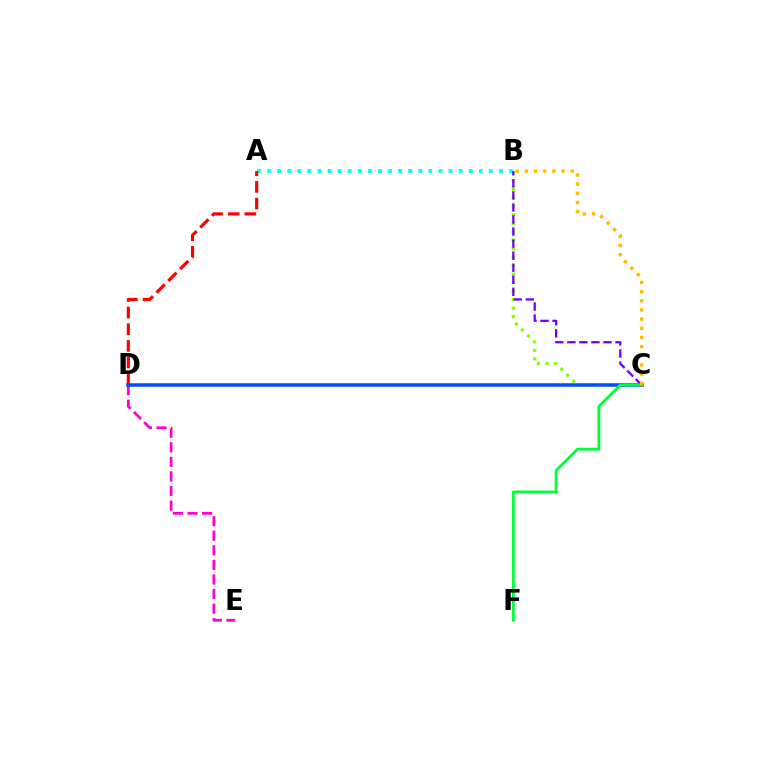{('B', 'C'): [{'color': '#84ff00', 'line_style': 'dotted', 'thickness': 2.31}, {'color': '#7200ff', 'line_style': 'dashed', 'thickness': 1.64}, {'color': '#ffbd00', 'line_style': 'dotted', 'thickness': 2.49}], ('A', 'B'): [{'color': '#00fff6', 'line_style': 'dotted', 'thickness': 2.74}], ('A', 'D'): [{'color': '#ff0000', 'line_style': 'dashed', 'thickness': 2.26}], ('D', 'E'): [{'color': '#ff00cf', 'line_style': 'dashed', 'thickness': 1.98}], ('C', 'D'): [{'color': '#004bff', 'line_style': 'solid', 'thickness': 2.53}], ('C', 'F'): [{'color': '#00ff39', 'line_style': 'solid', 'thickness': 2.05}]}